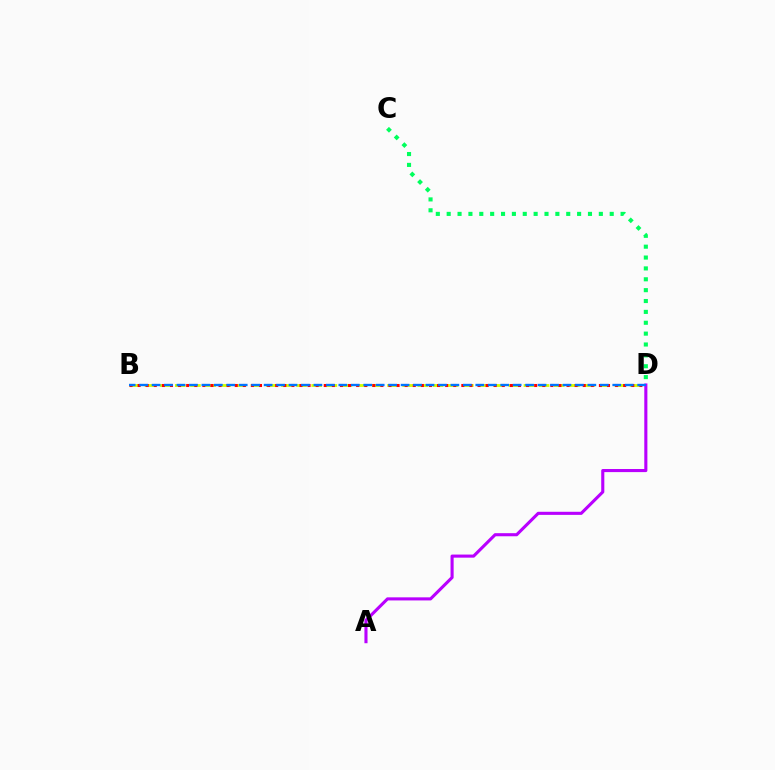{('C', 'D'): [{'color': '#00ff5c', 'line_style': 'dotted', 'thickness': 2.95}], ('B', 'D'): [{'color': '#d1ff00', 'line_style': 'dashed', 'thickness': 2.06}, {'color': '#ff0000', 'line_style': 'dotted', 'thickness': 2.2}, {'color': '#0074ff', 'line_style': 'dashed', 'thickness': 1.69}], ('A', 'D'): [{'color': '#b900ff', 'line_style': 'solid', 'thickness': 2.23}]}